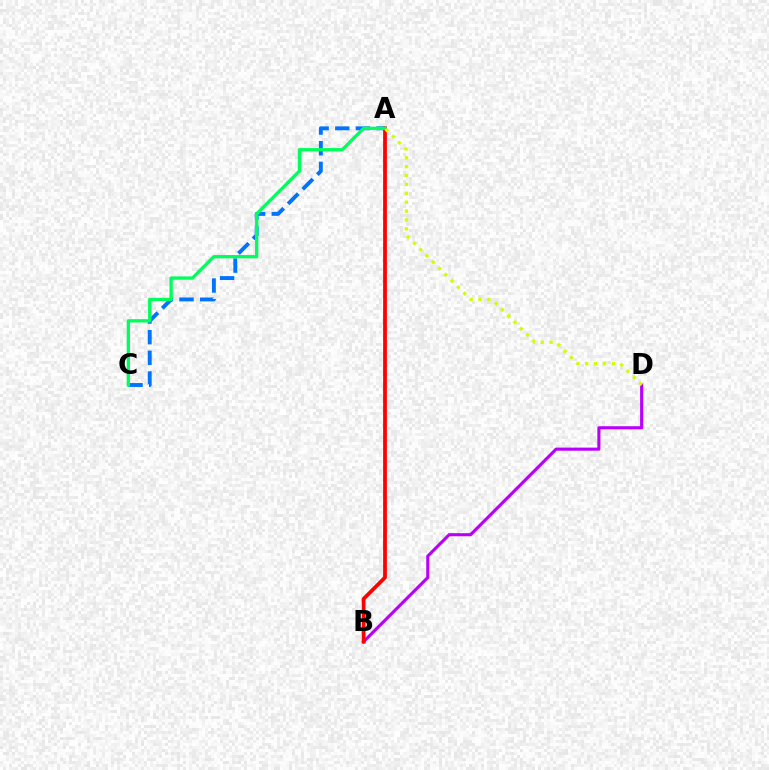{('A', 'C'): [{'color': '#0074ff', 'line_style': 'dashed', 'thickness': 2.81}, {'color': '#00ff5c', 'line_style': 'solid', 'thickness': 2.38}], ('B', 'D'): [{'color': '#b900ff', 'line_style': 'solid', 'thickness': 2.24}], ('A', 'B'): [{'color': '#ff0000', 'line_style': 'solid', 'thickness': 2.71}], ('A', 'D'): [{'color': '#d1ff00', 'line_style': 'dotted', 'thickness': 2.41}]}